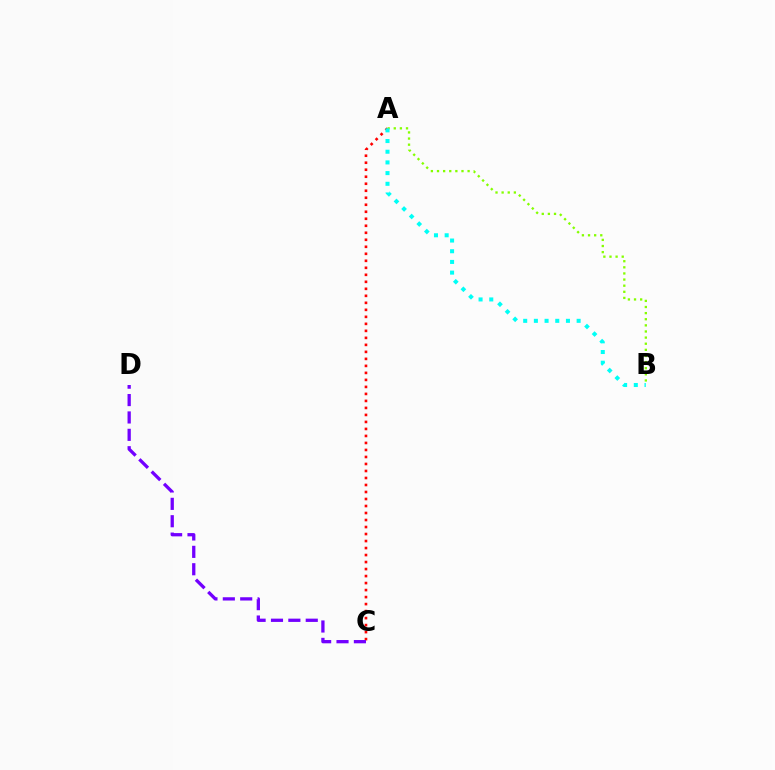{('A', 'C'): [{'color': '#ff0000', 'line_style': 'dotted', 'thickness': 1.9}], ('A', 'B'): [{'color': '#84ff00', 'line_style': 'dotted', 'thickness': 1.66}, {'color': '#00fff6', 'line_style': 'dotted', 'thickness': 2.9}], ('C', 'D'): [{'color': '#7200ff', 'line_style': 'dashed', 'thickness': 2.36}]}